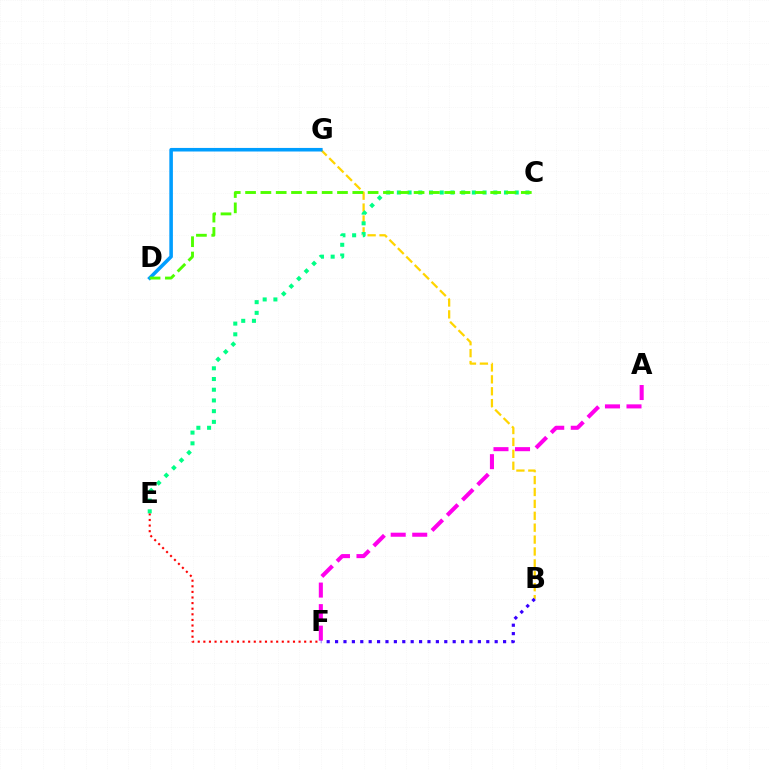{('A', 'F'): [{'color': '#ff00ed', 'line_style': 'dashed', 'thickness': 2.93}], ('B', 'G'): [{'color': '#ffd500', 'line_style': 'dashed', 'thickness': 1.62}], ('E', 'F'): [{'color': '#ff0000', 'line_style': 'dotted', 'thickness': 1.52}], ('B', 'F'): [{'color': '#3700ff', 'line_style': 'dotted', 'thickness': 2.28}], ('D', 'G'): [{'color': '#009eff', 'line_style': 'solid', 'thickness': 2.57}], ('C', 'E'): [{'color': '#00ff86', 'line_style': 'dotted', 'thickness': 2.91}], ('C', 'D'): [{'color': '#4fff00', 'line_style': 'dashed', 'thickness': 2.08}]}